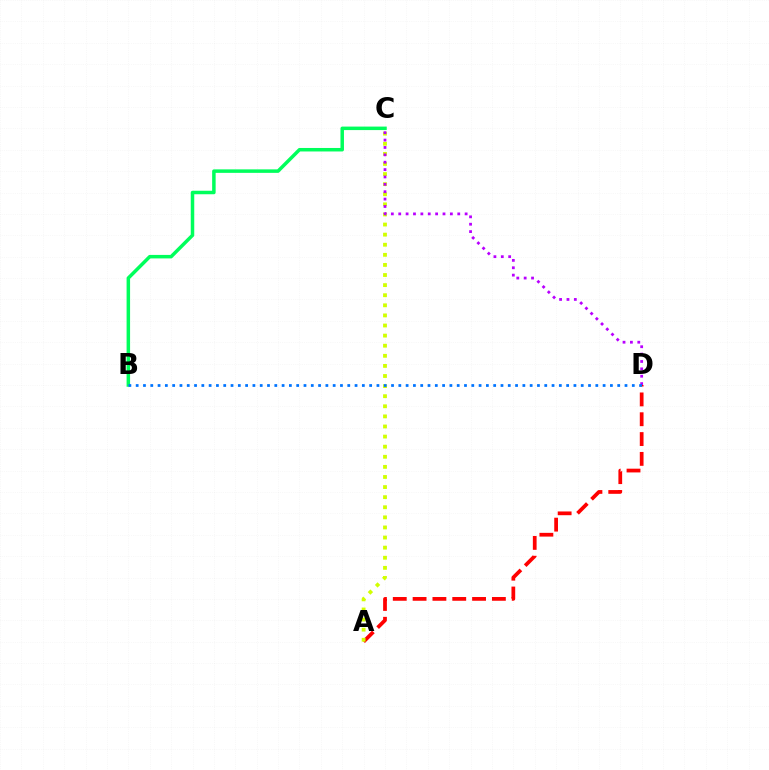{('B', 'C'): [{'color': '#00ff5c', 'line_style': 'solid', 'thickness': 2.52}], ('A', 'D'): [{'color': '#ff0000', 'line_style': 'dashed', 'thickness': 2.69}], ('A', 'C'): [{'color': '#d1ff00', 'line_style': 'dotted', 'thickness': 2.74}], ('C', 'D'): [{'color': '#b900ff', 'line_style': 'dotted', 'thickness': 2.0}], ('B', 'D'): [{'color': '#0074ff', 'line_style': 'dotted', 'thickness': 1.98}]}